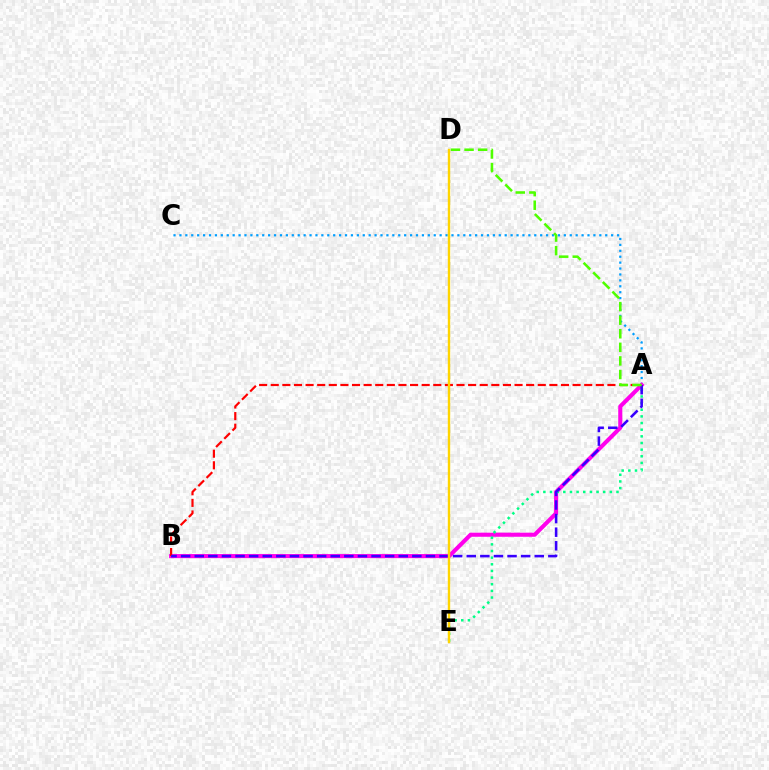{('A', 'C'): [{'color': '#009eff', 'line_style': 'dotted', 'thickness': 1.61}], ('A', 'B'): [{'color': '#ff00ed', 'line_style': 'solid', 'thickness': 2.94}, {'color': '#ff0000', 'line_style': 'dashed', 'thickness': 1.58}, {'color': '#3700ff', 'line_style': 'dashed', 'thickness': 1.85}], ('A', 'E'): [{'color': '#00ff86', 'line_style': 'dotted', 'thickness': 1.81}], ('D', 'E'): [{'color': '#ffd500', 'line_style': 'solid', 'thickness': 1.73}], ('A', 'D'): [{'color': '#4fff00', 'line_style': 'dashed', 'thickness': 1.84}]}